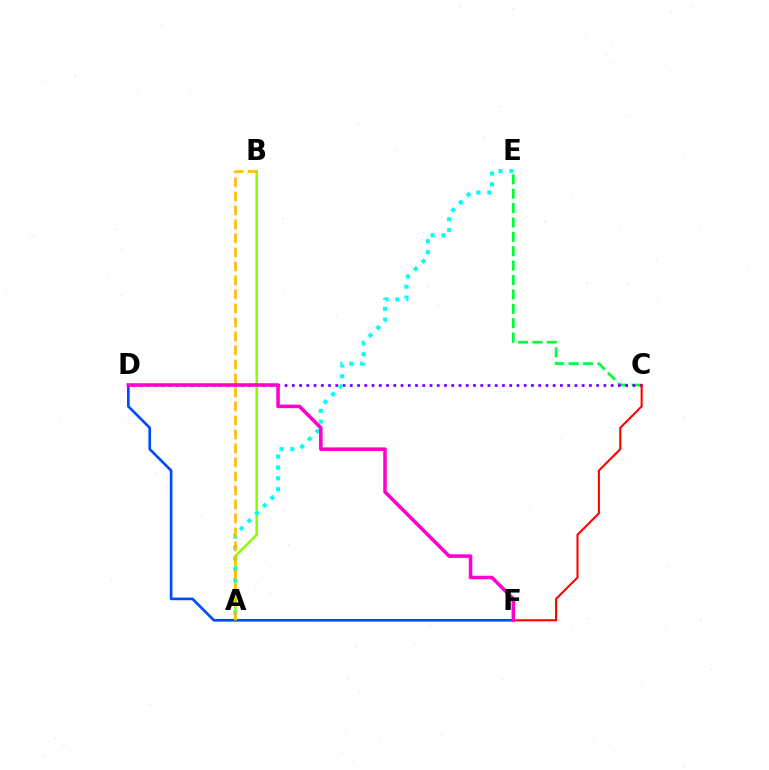{('C', 'E'): [{'color': '#00ff39', 'line_style': 'dashed', 'thickness': 1.95}], ('C', 'D'): [{'color': '#7200ff', 'line_style': 'dotted', 'thickness': 1.97}], ('A', 'B'): [{'color': '#84ff00', 'line_style': 'solid', 'thickness': 1.77}, {'color': '#ffbd00', 'line_style': 'dashed', 'thickness': 1.9}], ('D', 'F'): [{'color': '#004bff', 'line_style': 'solid', 'thickness': 1.92}, {'color': '#ff00cf', 'line_style': 'solid', 'thickness': 2.56}], ('A', 'E'): [{'color': '#00fff6', 'line_style': 'dotted', 'thickness': 2.95}], ('C', 'F'): [{'color': '#ff0000', 'line_style': 'solid', 'thickness': 1.51}]}